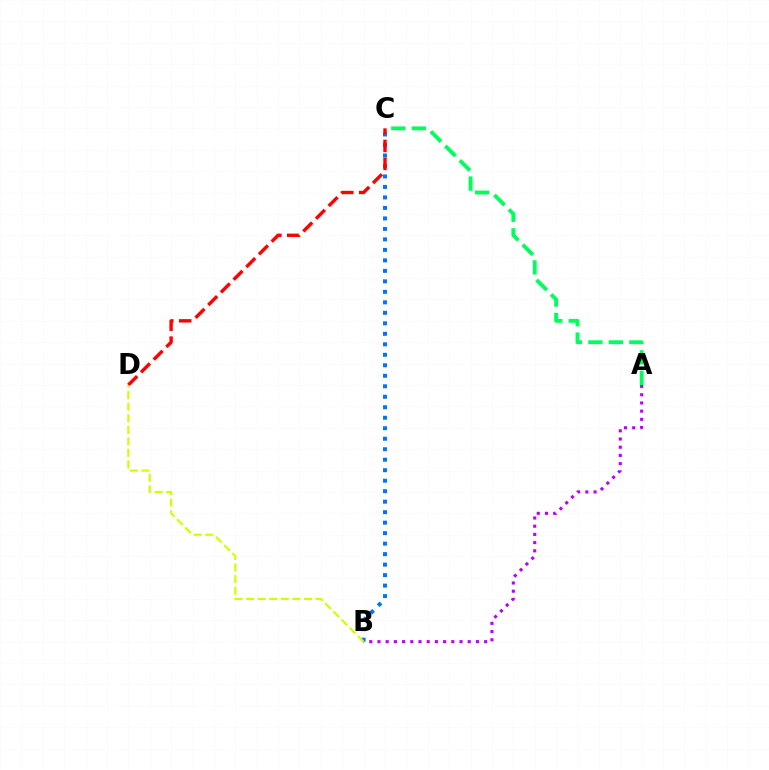{('A', 'C'): [{'color': '#00ff5c', 'line_style': 'dashed', 'thickness': 2.78}], ('A', 'B'): [{'color': '#b900ff', 'line_style': 'dotted', 'thickness': 2.23}], ('B', 'C'): [{'color': '#0074ff', 'line_style': 'dotted', 'thickness': 2.85}], ('C', 'D'): [{'color': '#ff0000', 'line_style': 'dashed', 'thickness': 2.44}], ('B', 'D'): [{'color': '#d1ff00', 'line_style': 'dashed', 'thickness': 1.57}]}